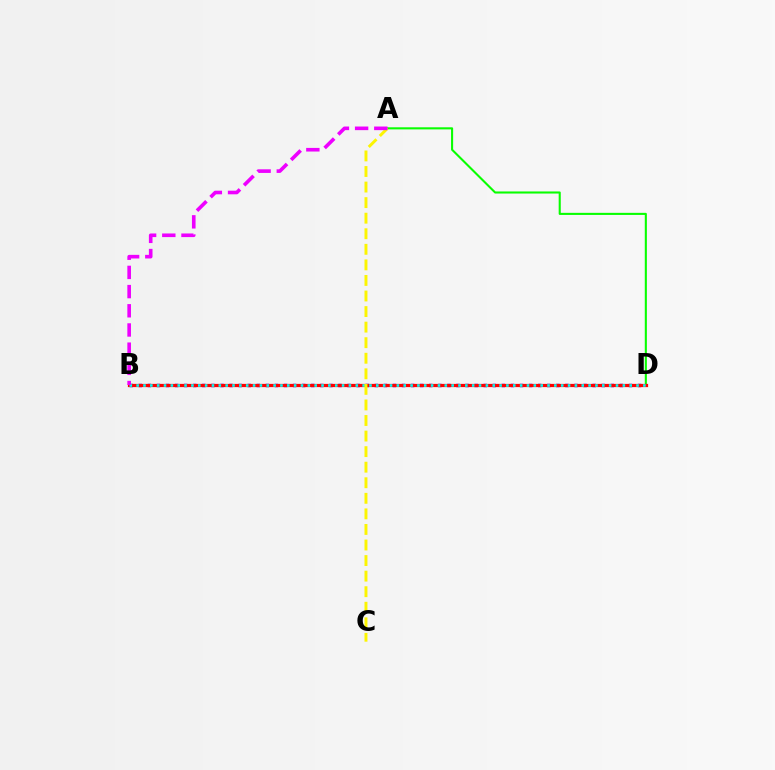{('A', 'D'): [{'color': '#08ff00', 'line_style': 'solid', 'thickness': 1.5}], ('B', 'D'): [{'color': '#0010ff', 'line_style': 'dotted', 'thickness': 2.47}, {'color': '#ff0000', 'line_style': 'solid', 'thickness': 2.32}, {'color': '#00fff6', 'line_style': 'dotted', 'thickness': 1.86}], ('A', 'C'): [{'color': '#fcf500', 'line_style': 'dashed', 'thickness': 2.11}], ('A', 'B'): [{'color': '#ee00ff', 'line_style': 'dashed', 'thickness': 2.61}]}